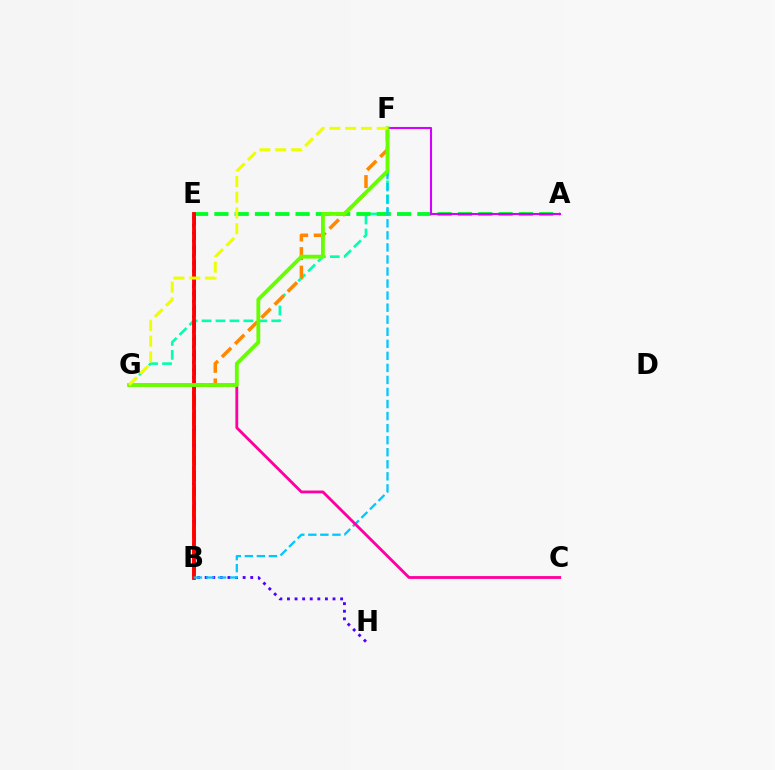{('B', 'E'): [{'color': '#003fff', 'line_style': 'dashed', 'thickness': 2.05}, {'color': '#ff0000', 'line_style': 'solid', 'thickness': 2.75}], ('F', 'G'): [{'color': '#00ffaf', 'line_style': 'dashed', 'thickness': 1.89}, {'color': '#66ff00', 'line_style': 'solid', 'thickness': 2.76}, {'color': '#eeff00', 'line_style': 'dashed', 'thickness': 2.14}], ('E', 'H'): [{'color': '#4f00ff', 'line_style': 'dotted', 'thickness': 2.06}], ('B', 'F'): [{'color': '#ff8800', 'line_style': 'dashed', 'thickness': 2.52}, {'color': '#00c7ff', 'line_style': 'dashed', 'thickness': 1.64}], ('A', 'E'): [{'color': '#00ff27', 'line_style': 'dashed', 'thickness': 2.76}], ('C', 'G'): [{'color': '#ff00a0', 'line_style': 'solid', 'thickness': 2.04}], ('A', 'F'): [{'color': '#d600ff', 'line_style': 'solid', 'thickness': 1.51}]}